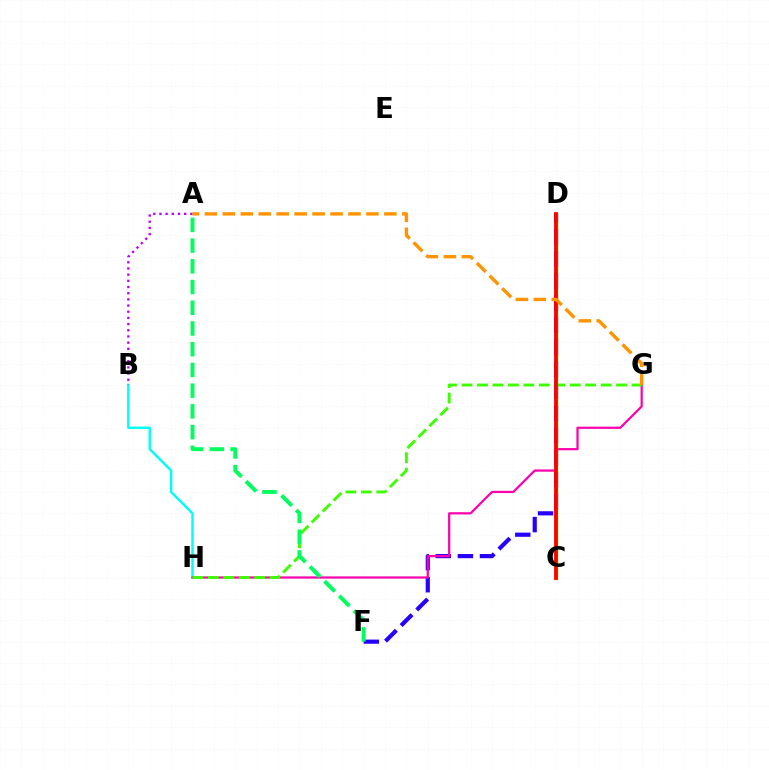{('C', 'D'): [{'color': '#0074ff', 'line_style': 'dotted', 'thickness': 1.91}, {'color': '#d1ff00', 'line_style': 'solid', 'thickness': 2.47}, {'color': '#ff0000', 'line_style': 'solid', 'thickness': 2.74}], ('B', 'H'): [{'color': '#00fff6', 'line_style': 'solid', 'thickness': 1.77}], ('D', 'F'): [{'color': '#2500ff', 'line_style': 'dashed', 'thickness': 3.0}], ('G', 'H'): [{'color': '#ff00ac', 'line_style': 'solid', 'thickness': 1.6}, {'color': '#3dff00', 'line_style': 'dashed', 'thickness': 2.1}], ('A', 'B'): [{'color': '#b900ff', 'line_style': 'dotted', 'thickness': 1.68}], ('A', 'F'): [{'color': '#00ff5c', 'line_style': 'dashed', 'thickness': 2.81}], ('A', 'G'): [{'color': '#ff9400', 'line_style': 'dashed', 'thickness': 2.44}]}